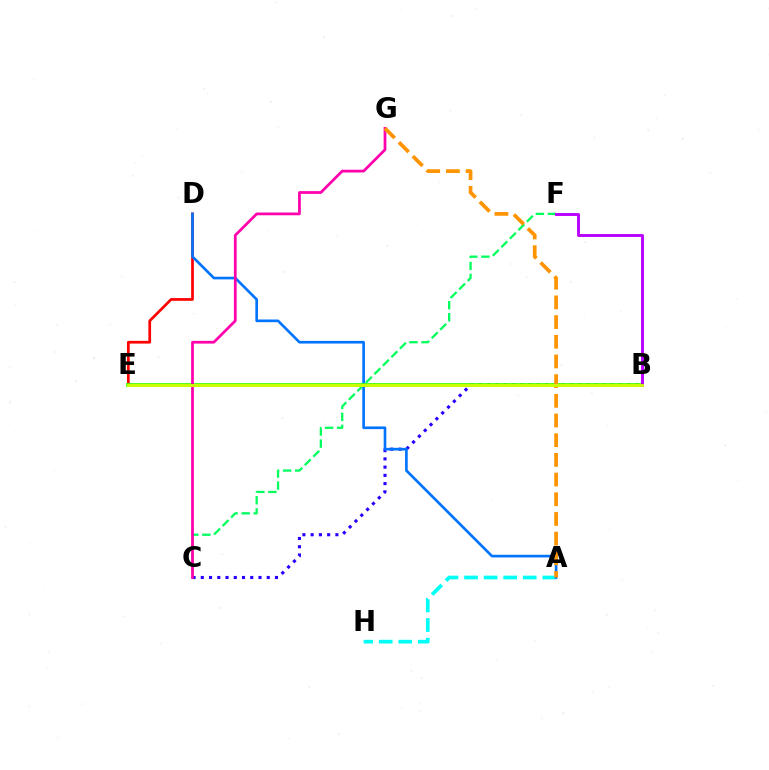{('C', 'F'): [{'color': '#00ff5c', 'line_style': 'dashed', 'thickness': 1.63}], ('D', 'E'): [{'color': '#ff0000', 'line_style': 'solid', 'thickness': 1.96}], ('A', 'H'): [{'color': '#00fff6', 'line_style': 'dashed', 'thickness': 2.66}], ('B', 'C'): [{'color': '#2500ff', 'line_style': 'dotted', 'thickness': 2.24}], ('A', 'D'): [{'color': '#0074ff', 'line_style': 'solid', 'thickness': 1.91}], ('B', 'E'): [{'color': '#3dff00', 'line_style': 'solid', 'thickness': 2.7}, {'color': '#d1ff00', 'line_style': 'solid', 'thickness': 2.04}], ('C', 'G'): [{'color': '#ff00ac', 'line_style': 'solid', 'thickness': 1.98}], ('A', 'G'): [{'color': '#ff9400', 'line_style': 'dashed', 'thickness': 2.67}], ('B', 'F'): [{'color': '#b900ff', 'line_style': 'solid', 'thickness': 2.09}]}